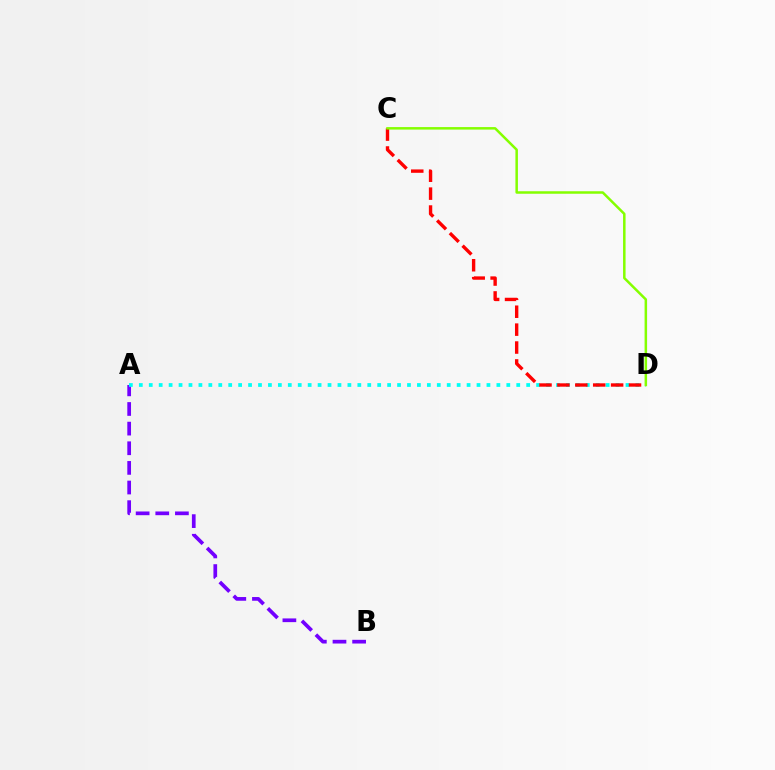{('A', 'B'): [{'color': '#7200ff', 'line_style': 'dashed', 'thickness': 2.67}], ('A', 'D'): [{'color': '#00fff6', 'line_style': 'dotted', 'thickness': 2.7}], ('C', 'D'): [{'color': '#ff0000', 'line_style': 'dashed', 'thickness': 2.43}, {'color': '#84ff00', 'line_style': 'solid', 'thickness': 1.8}]}